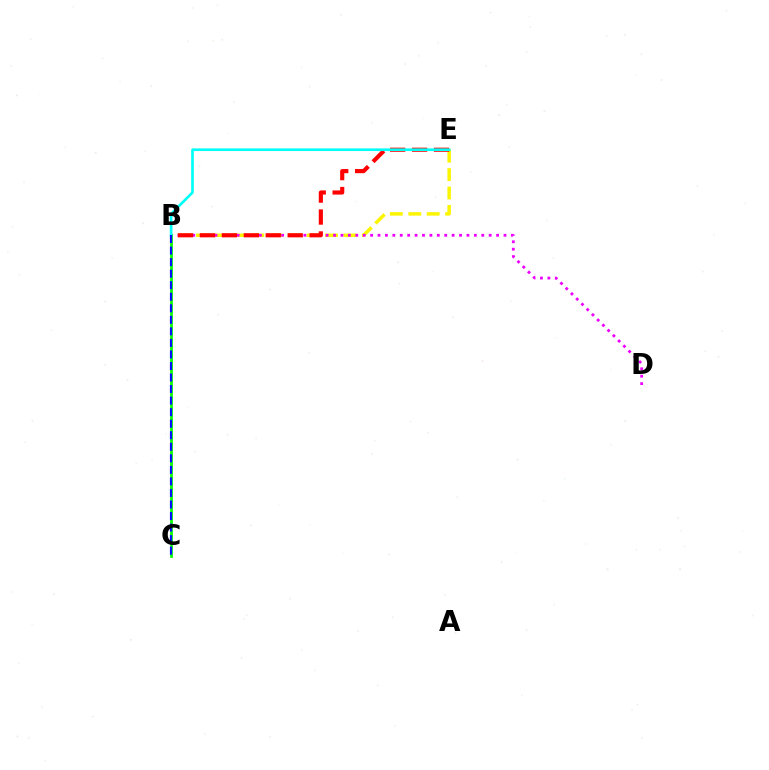{('B', 'E'): [{'color': '#fcf500', 'line_style': 'dashed', 'thickness': 2.5}, {'color': '#ff0000', 'line_style': 'dashed', 'thickness': 2.98}, {'color': '#00fff6', 'line_style': 'solid', 'thickness': 1.91}], ('B', 'D'): [{'color': '#ee00ff', 'line_style': 'dotted', 'thickness': 2.01}], ('B', 'C'): [{'color': '#08ff00', 'line_style': 'solid', 'thickness': 1.99}, {'color': '#0010ff', 'line_style': 'dashed', 'thickness': 1.57}]}